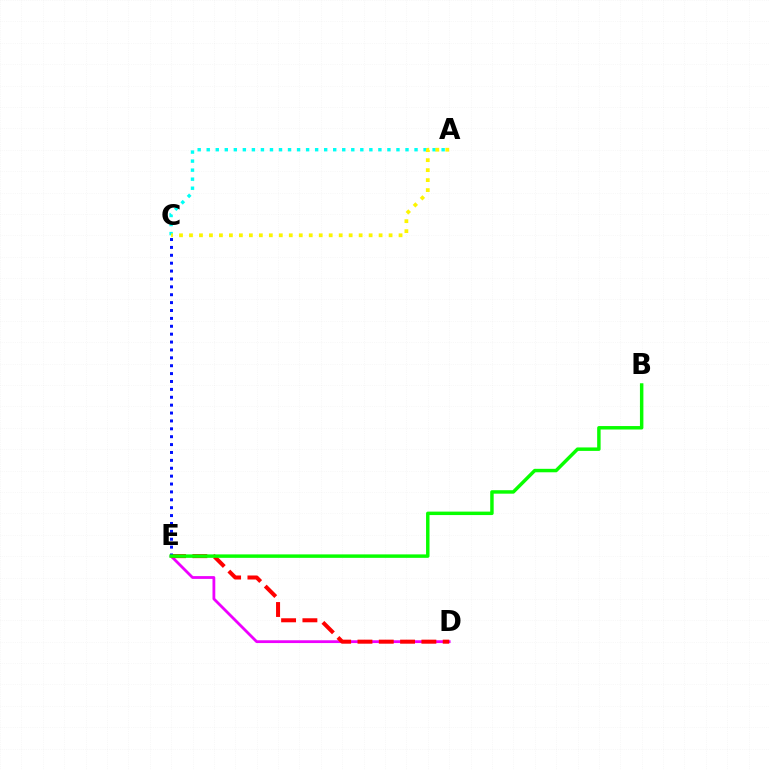{('D', 'E'): [{'color': '#ee00ff', 'line_style': 'solid', 'thickness': 2.01}, {'color': '#ff0000', 'line_style': 'dashed', 'thickness': 2.89}], ('C', 'E'): [{'color': '#0010ff', 'line_style': 'dotted', 'thickness': 2.14}], ('B', 'E'): [{'color': '#08ff00', 'line_style': 'solid', 'thickness': 2.49}], ('A', 'C'): [{'color': '#00fff6', 'line_style': 'dotted', 'thickness': 2.45}, {'color': '#fcf500', 'line_style': 'dotted', 'thickness': 2.71}]}